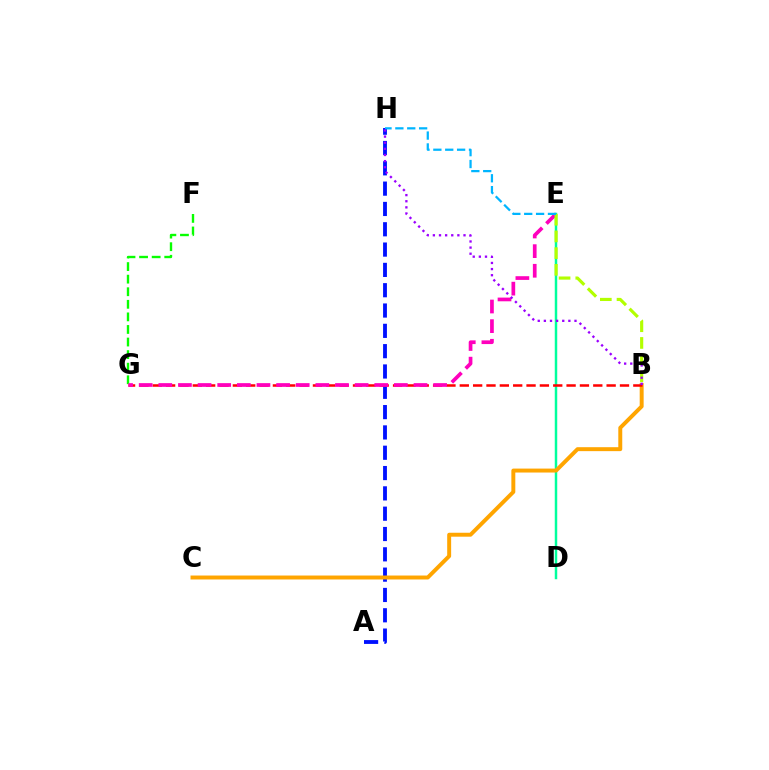{('F', 'G'): [{'color': '#08ff00', 'line_style': 'dashed', 'thickness': 1.71}], ('A', 'H'): [{'color': '#0010ff', 'line_style': 'dashed', 'thickness': 2.76}], ('D', 'E'): [{'color': '#00ff9d', 'line_style': 'solid', 'thickness': 1.78}], ('B', 'C'): [{'color': '#ffa500', 'line_style': 'solid', 'thickness': 2.84}], ('B', 'G'): [{'color': '#ff0000', 'line_style': 'dashed', 'thickness': 1.81}], ('E', 'G'): [{'color': '#ff00bd', 'line_style': 'dashed', 'thickness': 2.67}], ('B', 'E'): [{'color': '#b3ff00', 'line_style': 'dashed', 'thickness': 2.27}], ('E', 'H'): [{'color': '#00b5ff', 'line_style': 'dashed', 'thickness': 1.61}], ('B', 'H'): [{'color': '#9b00ff', 'line_style': 'dotted', 'thickness': 1.66}]}